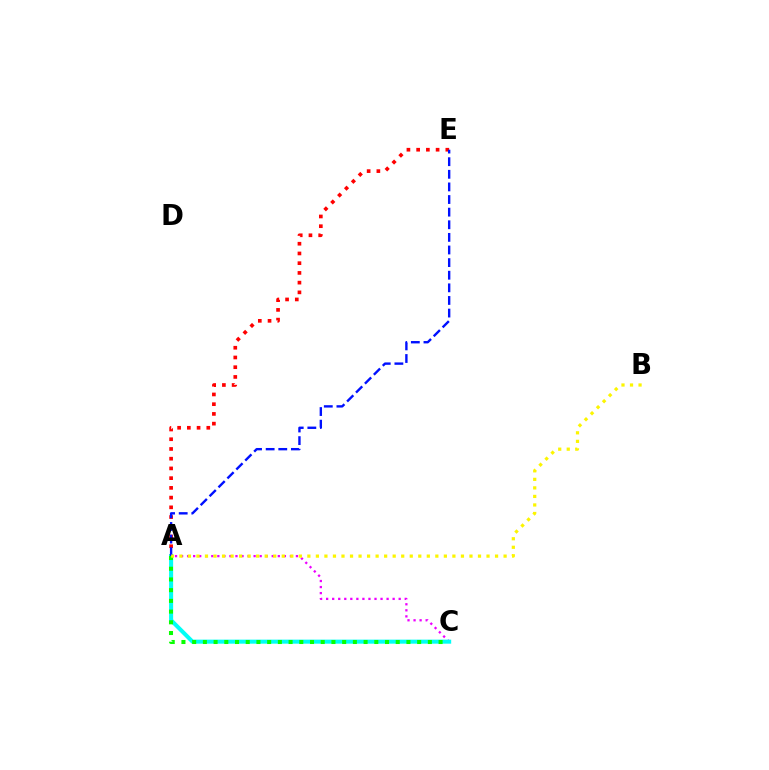{('A', 'C'): [{'color': '#ee00ff', 'line_style': 'dotted', 'thickness': 1.64}, {'color': '#00fff6', 'line_style': 'solid', 'thickness': 2.91}, {'color': '#08ff00', 'line_style': 'dotted', 'thickness': 2.91}], ('A', 'E'): [{'color': '#ff0000', 'line_style': 'dotted', 'thickness': 2.64}, {'color': '#0010ff', 'line_style': 'dashed', 'thickness': 1.71}], ('A', 'B'): [{'color': '#fcf500', 'line_style': 'dotted', 'thickness': 2.32}]}